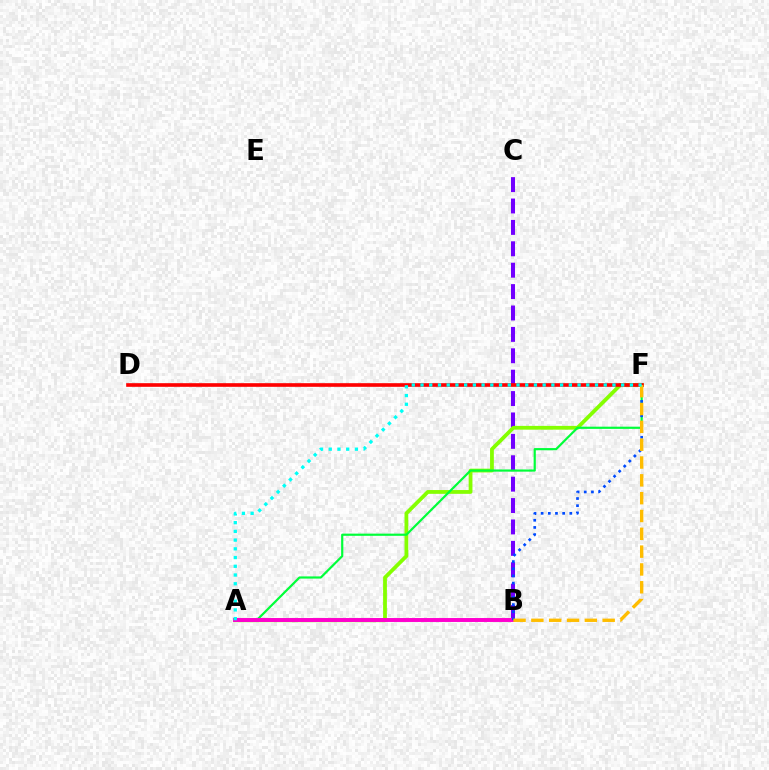{('B', 'C'): [{'color': '#7200ff', 'line_style': 'dashed', 'thickness': 2.91}], ('A', 'F'): [{'color': '#84ff00', 'line_style': 'solid', 'thickness': 2.72}, {'color': '#00ff39', 'line_style': 'solid', 'thickness': 1.57}, {'color': '#00fff6', 'line_style': 'dotted', 'thickness': 2.37}], ('A', 'B'): [{'color': '#ff00cf', 'line_style': 'solid', 'thickness': 2.84}], ('D', 'F'): [{'color': '#ff0000', 'line_style': 'solid', 'thickness': 2.62}], ('B', 'F'): [{'color': '#004bff', 'line_style': 'dotted', 'thickness': 1.95}, {'color': '#ffbd00', 'line_style': 'dashed', 'thickness': 2.42}]}